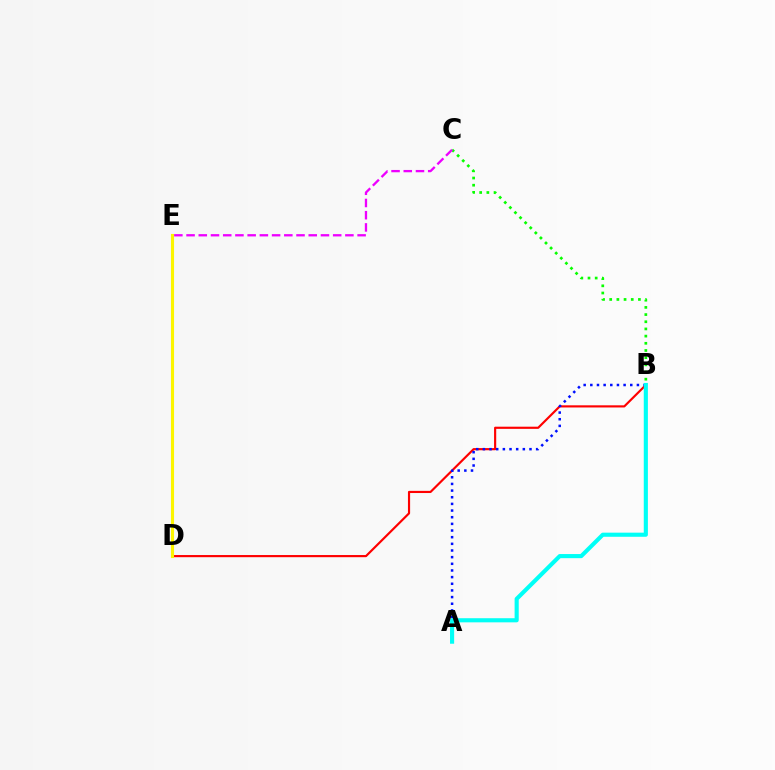{('B', 'C'): [{'color': '#08ff00', 'line_style': 'dotted', 'thickness': 1.95}], ('B', 'D'): [{'color': '#ff0000', 'line_style': 'solid', 'thickness': 1.56}], ('C', 'E'): [{'color': '#ee00ff', 'line_style': 'dashed', 'thickness': 1.66}], ('A', 'B'): [{'color': '#0010ff', 'line_style': 'dotted', 'thickness': 1.81}, {'color': '#00fff6', 'line_style': 'solid', 'thickness': 2.96}], ('D', 'E'): [{'color': '#fcf500', 'line_style': 'solid', 'thickness': 2.24}]}